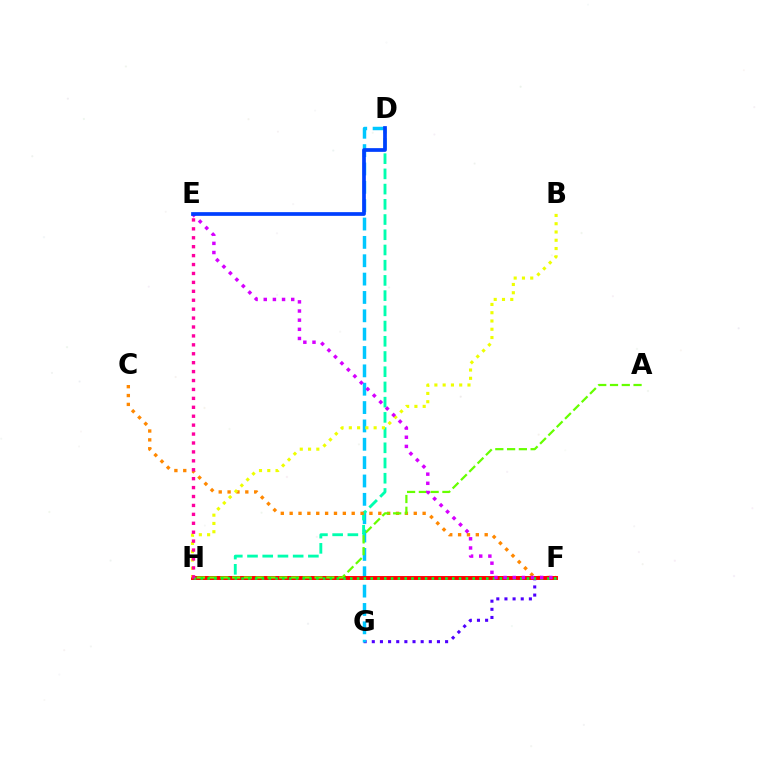{('F', 'G'): [{'color': '#4f00ff', 'line_style': 'dotted', 'thickness': 2.21}], ('D', 'G'): [{'color': '#00c7ff', 'line_style': 'dashed', 'thickness': 2.49}], ('D', 'H'): [{'color': '#00ffaf', 'line_style': 'dashed', 'thickness': 2.07}], ('C', 'F'): [{'color': '#ff8800', 'line_style': 'dotted', 'thickness': 2.41}], ('F', 'H'): [{'color': '#ff0000', 'line_style': 'solid', 'thickness': 2.83}, {'color': '#00ff27', 'line_style': 'dotted', 'thickness': 1.85}], ('A', 'H'): [{'color': '#66ff00', 'line_style': 'dashed', 'thickness': 1.6}], ('B', 'H'): [{'color': '#eeff00', 'line_style': 'dotted', 'thickness': 2.25}], ('E', 'H'): [{'color': '#ff00a0', 'line_style': 'dotted', 'thickness': 2.42}], ('E', 'F'): [{'color': '#d600ff', 'line_style': 'dotted', 'thickness': 2.49}], ('D', 'E'): [{'color': '#003fff', 'line_style': 'solid', 'thickness': 2.67}]}